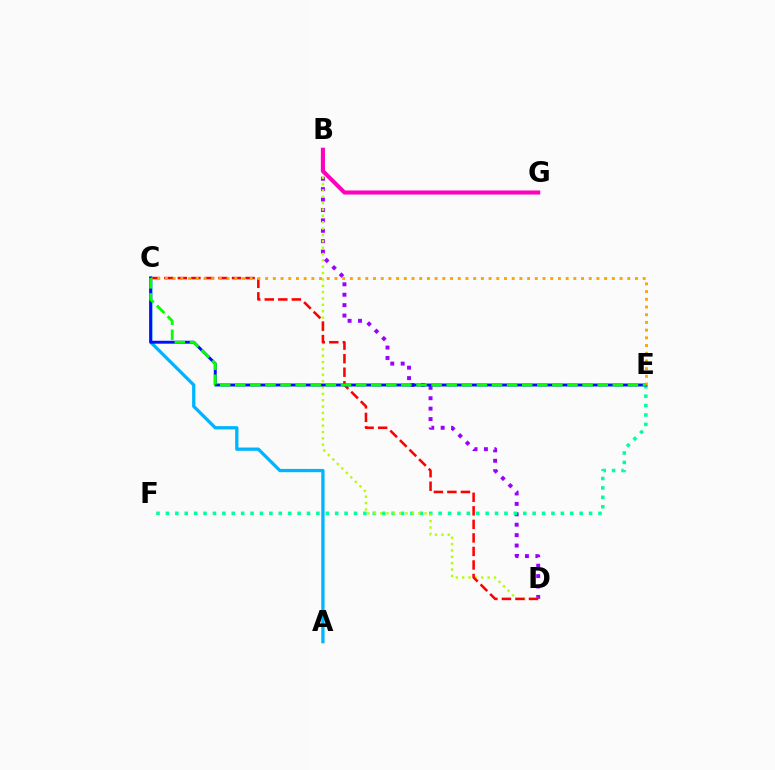{('B', 'D'): [{'color': '#9b00ff', 'line_style': 'dotted', 'thickness': 2.83}, {'color': '#b3ff00', 'line_style': 'dotted', 'thickness': 1.73}], ('E', 'F'): [{'color': '#00ff9d', 'line_style': 'dotted', 'thickness': 2.55}], ('A', 'C'): [{'color': '#00b5ff', 'line_style': 'solid', 'thickness': 2.37}], ('C', 'D'): [{'color': '#ff0000', 'line_style': 'dashed', 'thickness': 1.84}], ('B', 'G'): [{'color': '#ff00bd', 'line_style': 'solid', 'thickness': 2.94}], ('C', 'E'): [{'color': '#0010ff', 'line_style': 'solid', 'thickness': 2.11}, {'color': '#ffa500', 'line_style': 'dotted', 'thickness': 2.09}, {'color': '#08ff00', 'line_style': 'dashed', 'thickness': 2.05}]}